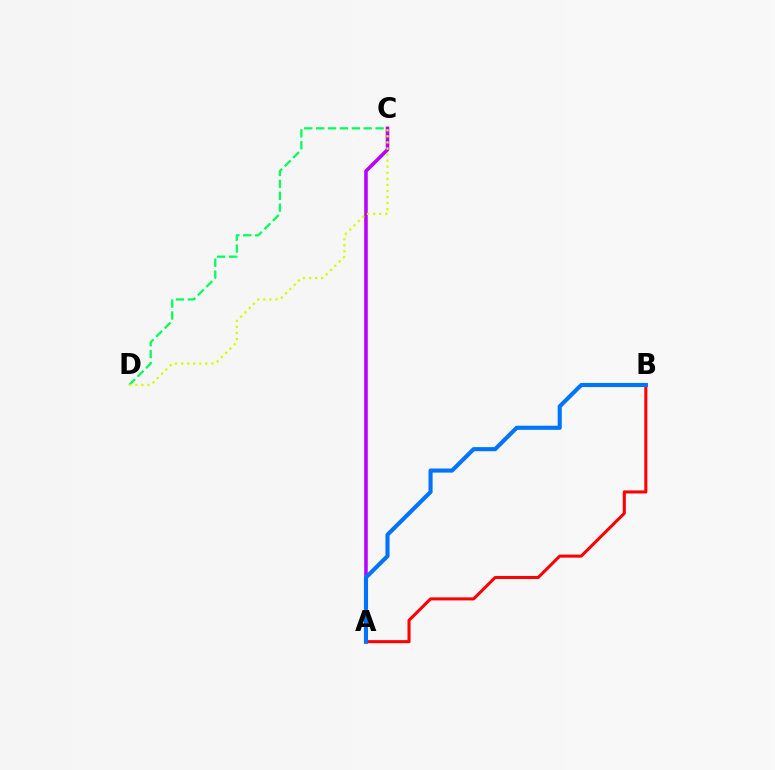{('C', 'D'): [{'color': '#00ff5c', 'line_style': 'dashed', 'thickness': 1.62}, {'color': '#d1ff00', 'line_style': 'dotted', 'thickness': 1.65}], ('A', 'C'): [{'color': '#b900ff', 'line_style': 'solid', 'thickness': 2.55}], ('A', 'B'): [{'color': '#ff0000', 'line_style': 'solid', 'thickness': 2.2}, {'color': '#0074ff', 'line_style': 'solid', 'thickness': 2.95}]}